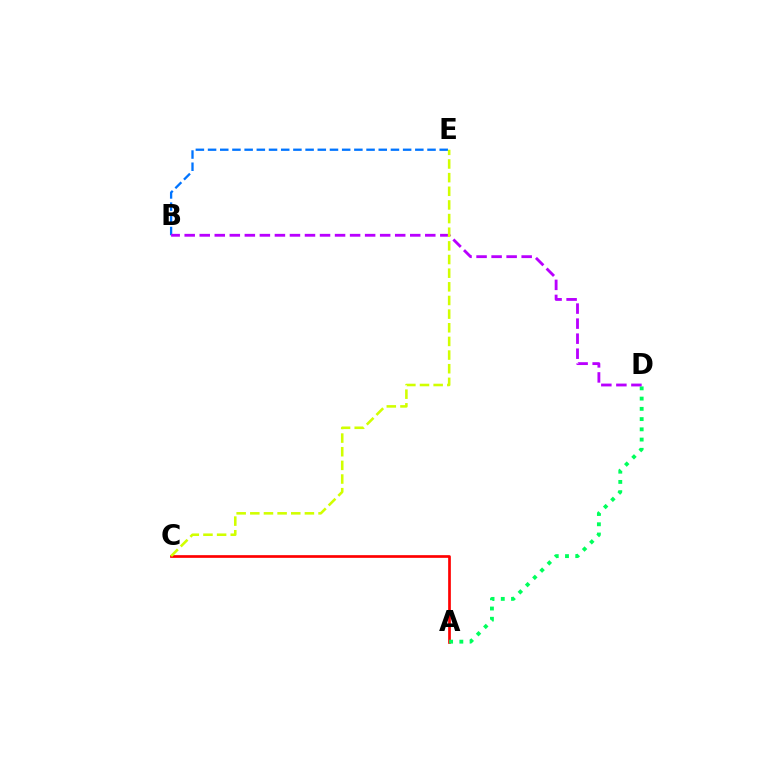{('A', 'C'): [{'color': '#ff0000', 'line_style': 'solid', 'thickness': 1.94}], ('B', 'E'): [{'color': '#0074ff', 'line_style': 'dashed', 'thickness': 1.66}], ('A', 'D'): [{'color': '#00ff5c', 'line_style': 'dotted', 'thickness': 2.78}], ('B', 'D'): [{'color': '#b900ff', 'line_style': 'dashed', 'thickness': 2.04}], ('C', 'E'): [{'color': '#d1ff00', 'line_style': 'dashed', 'thickness': 1.85}]}